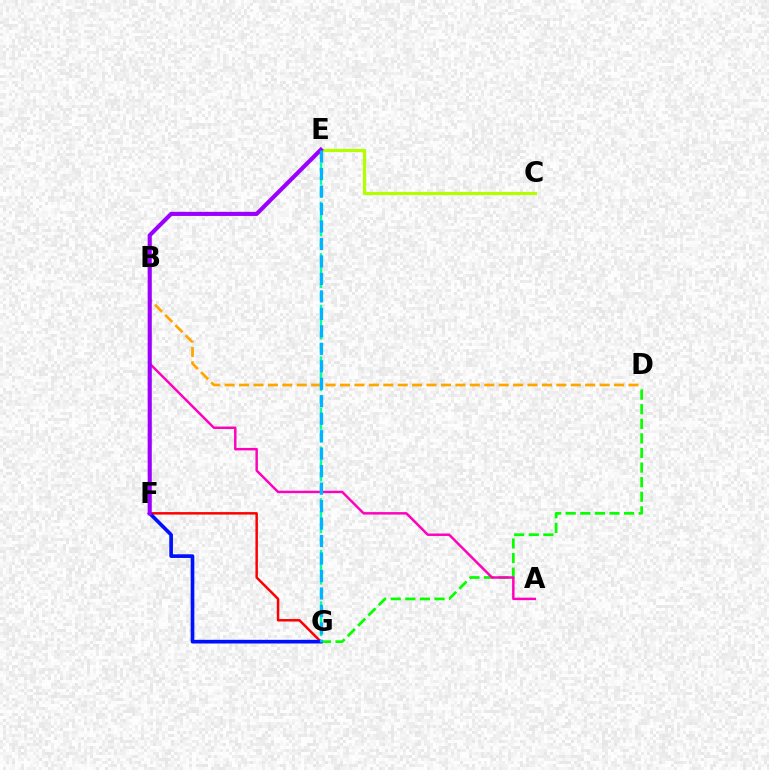{('D', 'G'): [{'color': '#08ff00', 'line_style': 'dashed', 'thickness': 1.98}], ('F', 'G'): [{'color': '#ff0000', 'line_style': 'solid', 'thickness': 1.79}, {'color': '#0010ff', 'line_style': 'solid', 'thickness': 2.64}], ('B', 'D'): [{'color': '#ffa500', 'line_style': 'dashed', 'thickness': 1.96}], ('A', 'B'): [{'color': '#ff00bd', 'line_style': 'solid', 'thickness': 1.77}], ('E', 'G'): [{'color': '#00ff9d', 'line_style': 'dashed', 'thickness': 1.75}, {'color': '#00b5ff', 'line_style': 'dashed', 'thickness': 2.37}], ('C', 'E'): [{'color': '#b3ff00', 'line_style': 'solid', 'thickness': 2.3}], ('E', 'F'): [{'color': '#9b00ff', 'line_style': 'solid', 'thickness': 2.96}]}